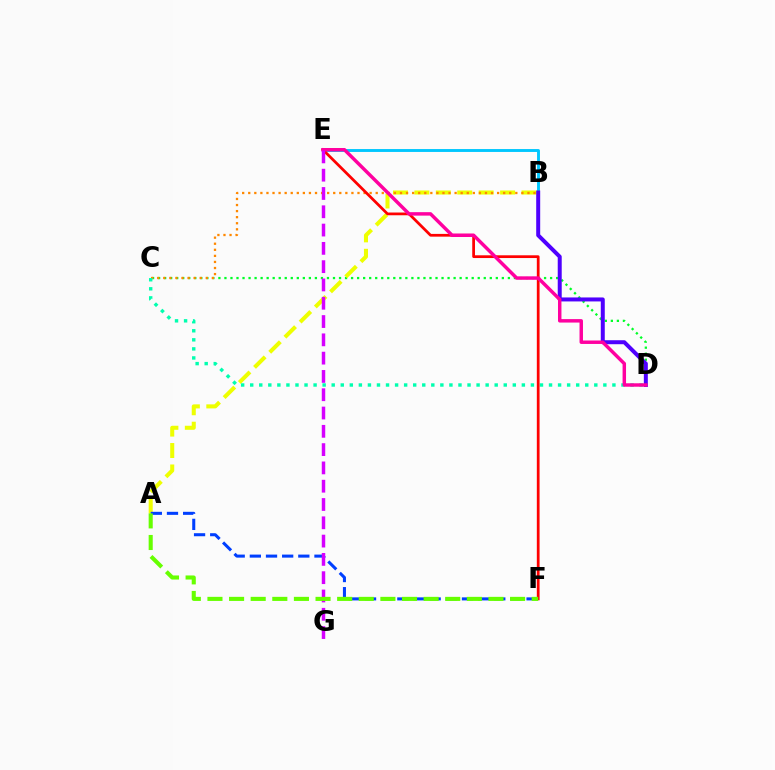{('C', 'D'): [{'color': '#00ff27', 'line_style': 'dotted', 'thickness': 1.64}, {'color': '#00ffaf', 'line_style': 'dotted', 'thickness': 2.46}], ('B', 'E'): [{'color': '#00c7ff', 'line_style': 'solid', 'thickness': 2.08}], ('A', 'B'): [{'color': '#eeff00', 'line_style': 'dashed', 'thickness': 2.91}], ('B', 'D'): [{'color': '#4f00ff', 'line_style': 'solid', 'thickness': 2.87}], ('B', 'C'): [{'color': '#ff8800', 'line_style': 'dotted', 'thickness': 1.65}], ('A', 'F'): [{'color': '#003fff', 'line_style': 'dashed', 'thickness': 2.19}, {'color': '#66ff00', 'line_style': 'dashed', 'thickness': 2.94}], ('E', 'F'): [{'color': '#ff0000', 'line_style': 'solid', 'thickness': 1.98}], ('D', 'E'): [{'color': '#ff00a0', 'line_style': 'solid', 'thickness': 2.49}], ('E', 'G'): [{'color': '#d600ff', 'line_style': 'dashed', 'thickness': 2.49}]}